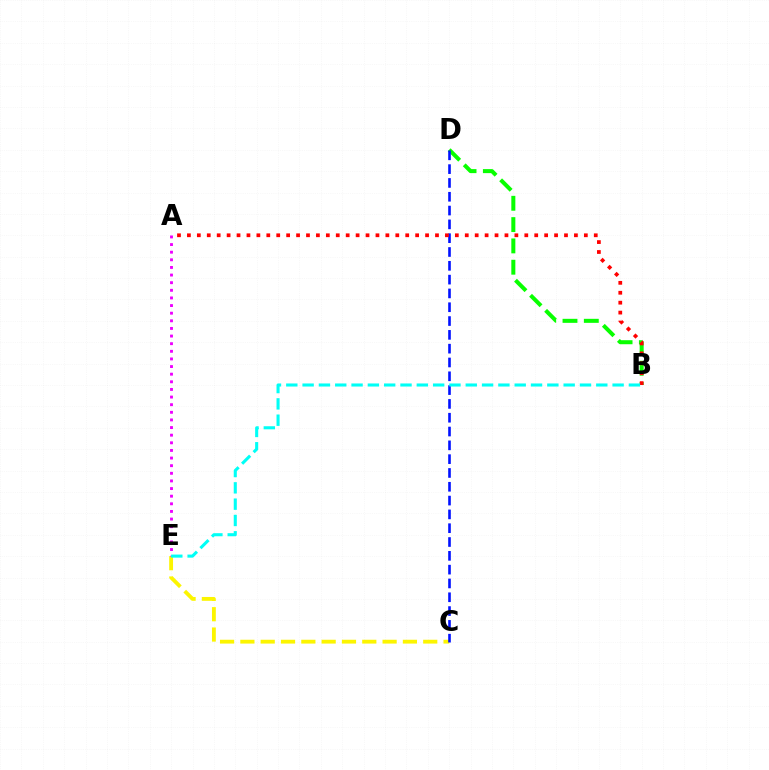{('B', 'D'): [{'color': '#08ff00', 'line_style': 'dashed', 'thickness': 2.89}], ('C', 'E'): [{'color': '#fcf500', 'line_style': 'dashed', 'thickness': 2.76}], ('C', 'D'): [{'color': '#0010ff', 'line_style': 'dashed', 'thickness': 1.88}], ('A', 'E'): [{'color': '#ee00ff', 'line_style': 'dotted', 'thickness': 2.07}], ('A', 'B'): [{'color': '#ff0000', 'line_style': 'dotted', 'thickness': 2.7}], ('B', 'E'): [{'color': '#00fff6', 'line_style': 'dashed', 'thickness': 2.22}]}